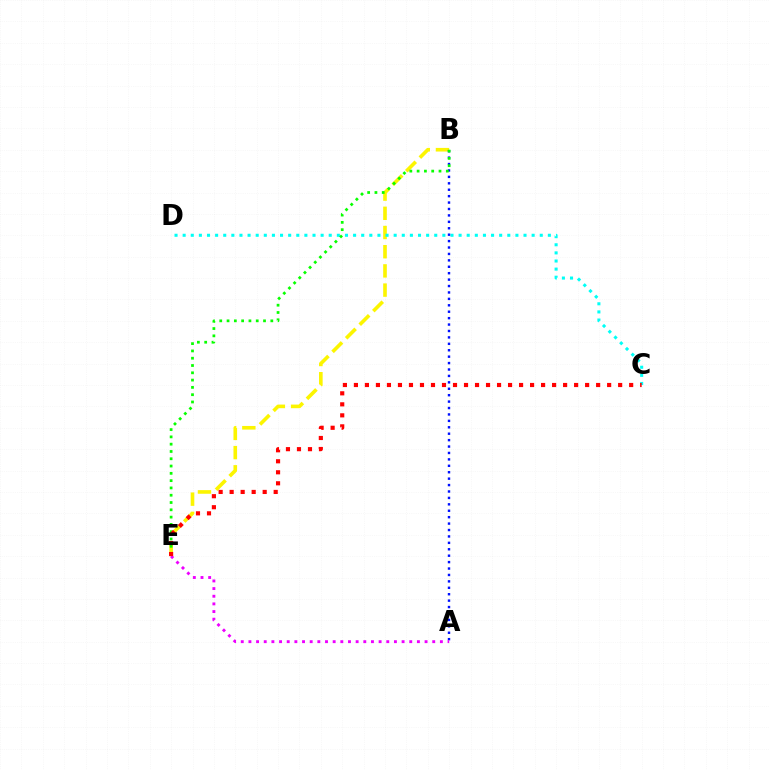{('B', 'E'): [{'color': '#fcf500', 'line_style': 'dashed', 'thickness': 2.61}, {'color': '#08ff00', 'line_style': 'dotted', 'thickness': 1.98}], ('C', 'D'): [{'color': '#00fff6', 'line_style': 'dotted', 'thickness': 2.21}], ('A', 'B'): [{'color': '#0010ff', 'line_style': 'dotted', 'thickness': 1.74}], ('A', 'E'): [{'color': '#ee00ff', 'line_style': 'dotted', 'thickness': 2.08}], ('C', 'E'): [{'color': '#ff0000', 'line_style': 'dotted', 'thickness': 2.99}]}